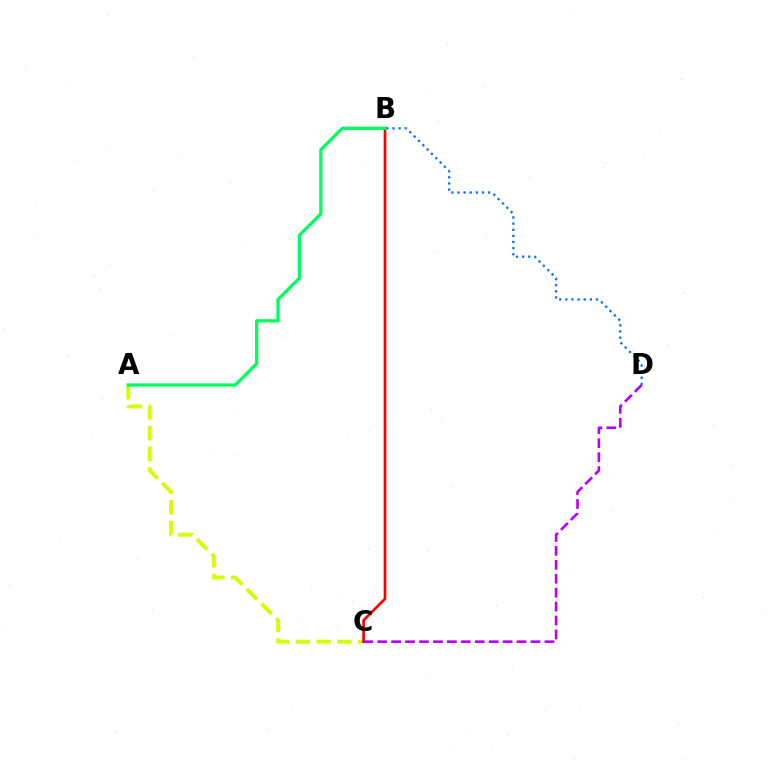{('A', 'C'): [{'color': '#d1ff00', 'line_style': 'dashed', 'thickness': 2.82}], ('B', 'C'): [{'color': '#ff0000', 'line_style': 'solid', 'thickness': 1.93}], ('C', 'D'): [{'color': '#b900ff', 'line_style': 'dashed', 'thickness': 1.89}], ('A', 'B'): [{'color': '#00ff5c', 'line_style': 'solid', 'thickness': 2.37}], ('B', 'D'): [{'color': '#0074ff', 'line_style': 'dotted', 'thickness': 1.66}]}